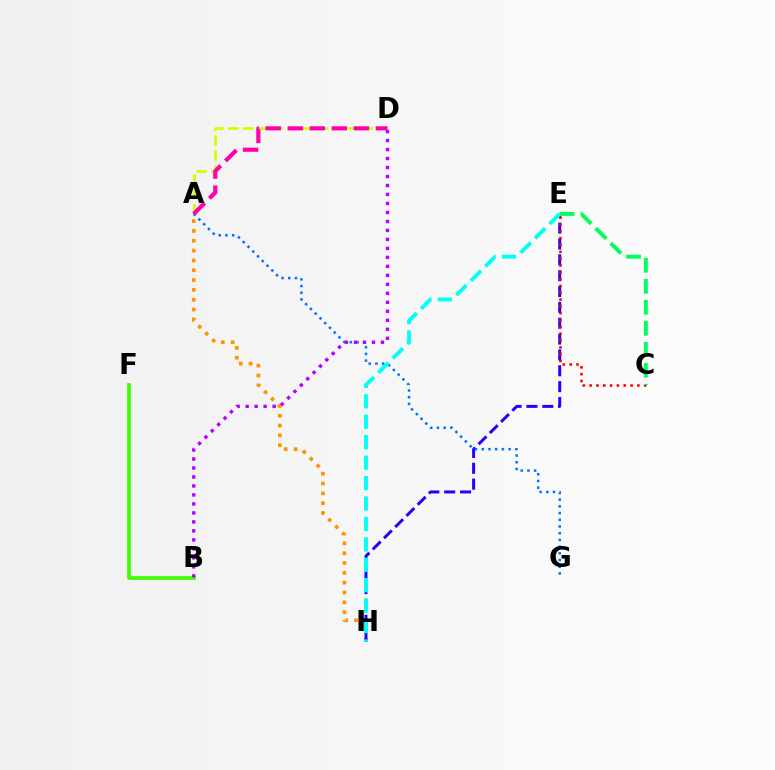{('A', 'H'): [{'color': '#ff9400', 'line_style': 'dotted', 'thickness': 2.67}], ('B', 'F'): [{'color': '#3dff00', 'line_style': 'solid', 'thickness': 2.67}], ('E', 'H'): [{'color': '#2500ff', 'line_style': 'dashed', 'thickness': 2.15}, {'color': '#00fff6', 'line_style': 'dashed', 'thickness': 2.78}], ('C', 'E'): [{'color': '#ff0000', 'line_style': 'dotted', 'thickness': 1.85}, {'color': '#00ff5c', 'line_style': 'dashed', 'thickness': 2.85}], ('A', 'D'): [{'color': '#d1ff00', 'line_style': 'dashed', 'thickness': 2.03}, {'color': '#ff00ac', 'line_style': 'dashed', 'thickness': 2.99}], ('A', 'G'): [{'color': '#0074ff', 'line_style': 'dotted', 'thickness': 1.82}], ('B', 'D'): [{'color': '#b900ff', 'line_style': 'dotted', 'thickness': 2.44}]}